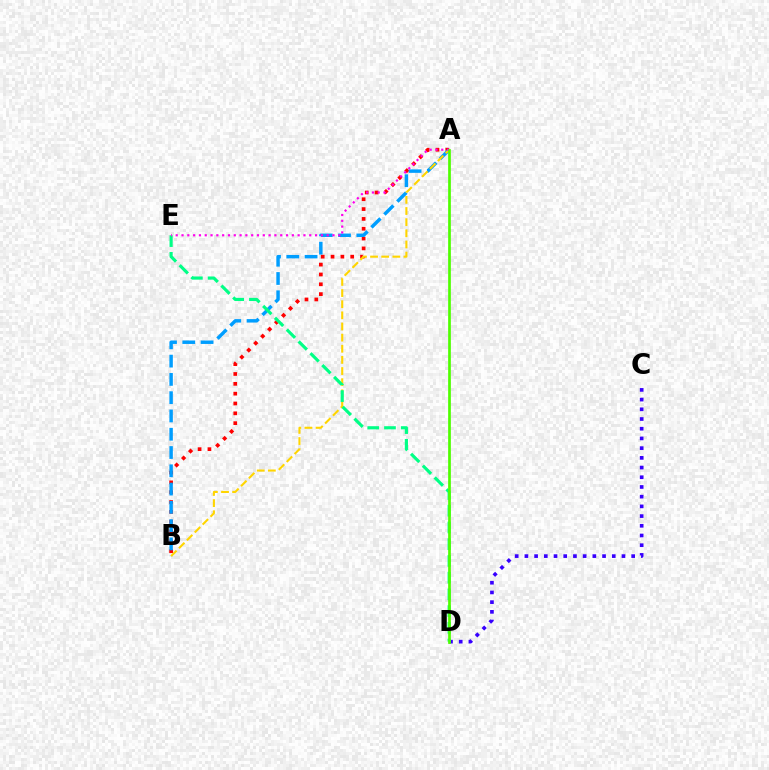{('A', 'B'): [{'color': '#ff0000', 'line_style': 'dotted', 'thickness': 2.67}, {'color': '#009eff', 'line_style': 'dashed', 'thickness': 2.48}, {'color': '#ffd500', 'line_style': 'dashed', 'thickness': 1.51}], ('C', 'D'): [{'color': '#3700ff', 'line_style': 'dotted', 'thickness': 2.64}], ('D', 'E'): [{'color': '#00ff86', 'line_style': 'dashed', 'thickness': 2.27}], ('A', 'E'): [{'color': '#ff00ed', 'line_style': 'dotted', 'thickness': 1.58}], ('A', 'D'): [{'color': '#4fff00', 'line_style': 'solid', 'thickness': 1.95}]}